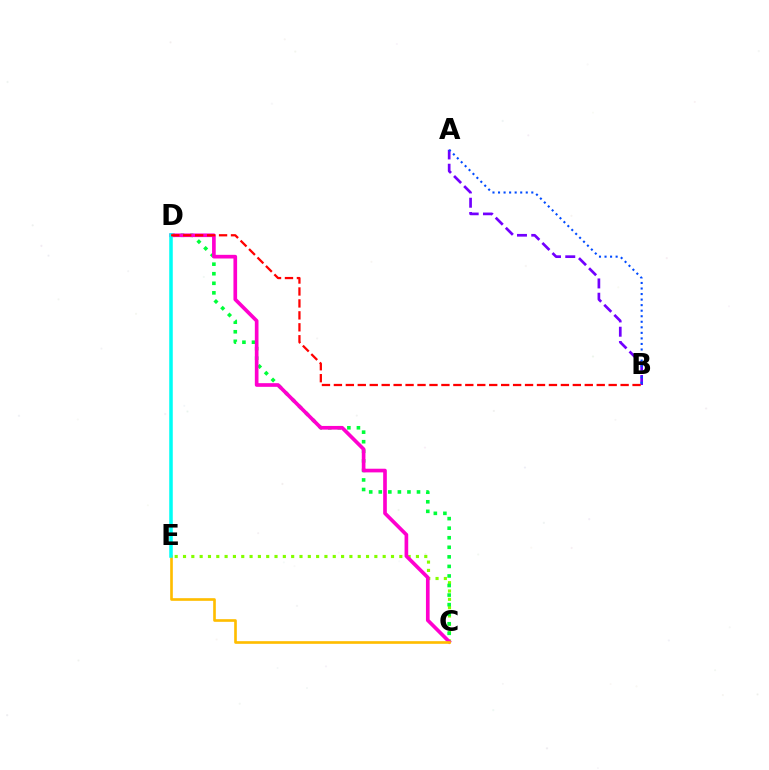{('C', 'E'): [{'color': '#84ff00', 'line_style': 'dotted', 'thickness': 2.26}, {'color': '#ffbd00', 'line_style': 'solid', 'thickness': 1.91}], ('A', 'B'): [{'color': '#7200ff', 'line_style': 'dashed', 'thickness': 1.94}, {'color': '#004bff', 'line_style': 'dotted', 'thickness': 1.51}], ('C', 'D'): [{'color': '#00ff39', 'line_style': 'dotted', 'thickness': 2.6}, {'color': '#ff00cf', 'line_style': 'solid', 'thickness': 2.64}], ('D', 'E'): [{'color': '#00fff6', 'line_style': 'solid', 'thickness': 2.54}], ('B', 'D'): [{'color': '#ff0000', 'line_style': 'dashed', 'thickness': 1.62}]}